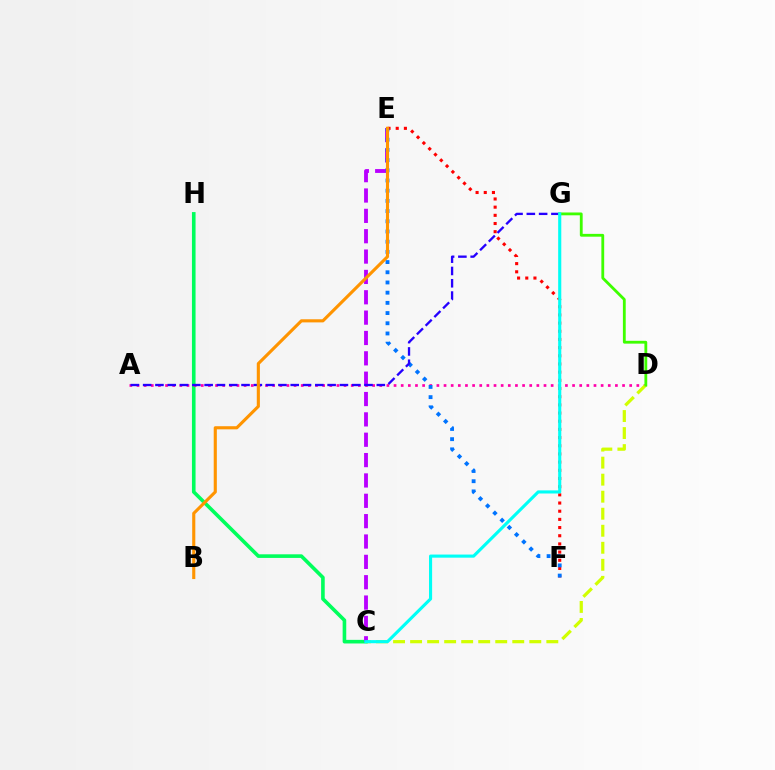{('E', 'F'): [{'color': '#ff0000', 'line_style': 'dotted', 'thickness': 2.22}, {'color': '#0074ff', 'line_style': 'dotted', 'thickness': 2.77}], ('C', 'H'): [{'color': '#00ff5c', 'line_style': 'solid', 'thickness': 2.6}], ('A', 'D'): [{'color': '#ff00ac', 'line_style': 'dotted', 'thickness': 1.94}], ('C', 'D'): [{'color': '#d1ff00', 'line_style': 'dashed', 'thickness': 2.31}], ('C', 'E'): [{'color': '#b900ff', 'line_style': 'dashed', 'thickness': 2.76}], ('A', 'G'): [{'color': '#2500ff', 'line_style': 'dashed', 'thickness': 1.67}], ('D', 'G'): [{'color': '#3dff00', 'line_style': 'solid', 'thickness': 2.03}], ('B', 'E'): [{'color': '#ff9400', 'line_style': 'solid', 'thickness': 2.24}], ('C', 'G'): [{'color': '#00fff6', 'line_style': 'solid', 'thickness': 2.24}]}